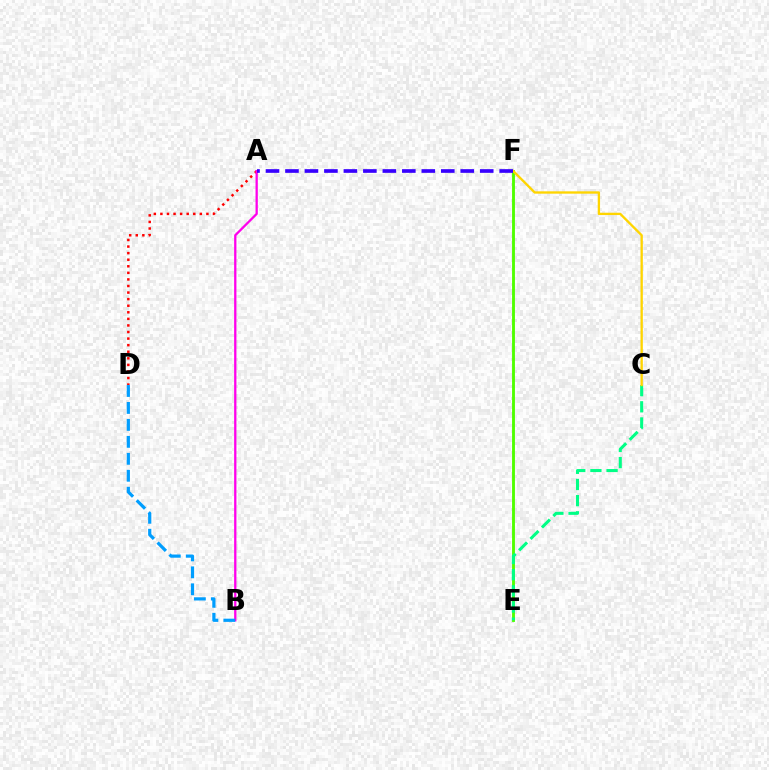{('A', 'D'): [{'color': '#ff0000', 'line_style': 'dotted', 'thickness': 1.79}], ('E', 'F'): [{'color': '#4fff00', 'line_style': 'solid', 'thickness': 2.06}], ('A', 'B'): [{'color': '#ff00ed', 'line_style': 'solid', 'thickness': 1.65}], ('B', 'D'): [{'color': '#009eff', 'line_style': 'dashed', 'thickness': 2.3}], ('C', 'E'): [{'color': '#00ff86', 'line_style': 'dashed', 'thickness': 2.2}], ('C', 'F'): [{'color': '#ffd500', 'line_style': 'solid', 'thickness': 1.68}], ('A', 'F'): [{'color': '#3700ff', 'line_style': 'dashed', 'thickness': 2.65}]}